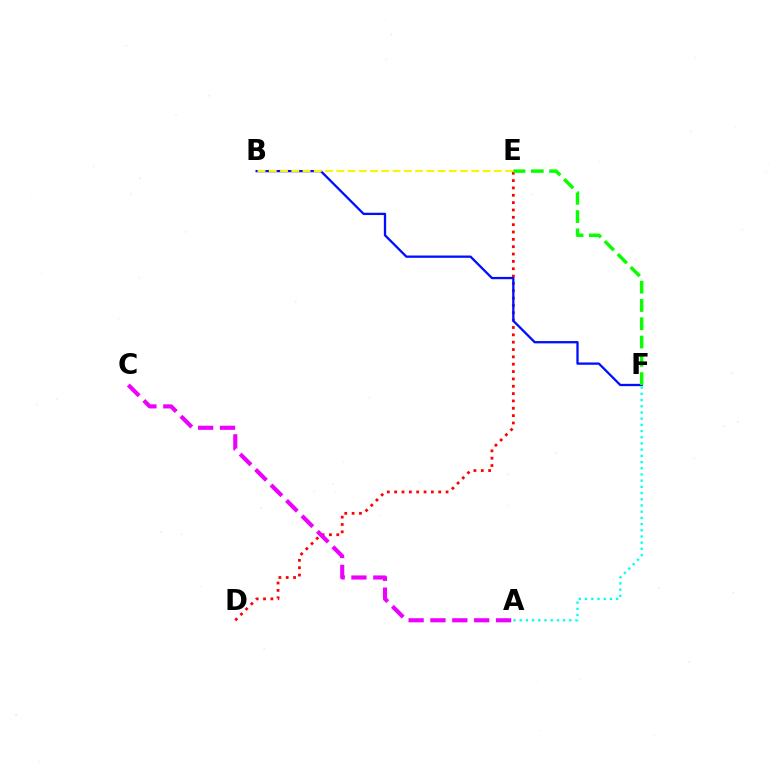{('D', 'E'): [{'color': '#ff0000', 'line_style': 'dotted', 'thickness': 2.0}], ('B', 'F'): [{'color': '#0010ff', 'line_style': 'solid', 'thickness': 1.66}], ('E', 'F'): [{'color': '#08ff00', 'line_style': 'dashed', 'thickness': 2.48}], ('B', 'E'): [{'color': '#fcf500', 'line_style': 'dashed', 'thickness': 1.53}], ('A', 'C'): [{'color': '#ee00ff', 'line_style': 'dashed', 'thickness': 2.97}], ('A', 'F'): [{'color': '#00fff6', 'line_style': 'dotted', 'thickness': 1.68}]}